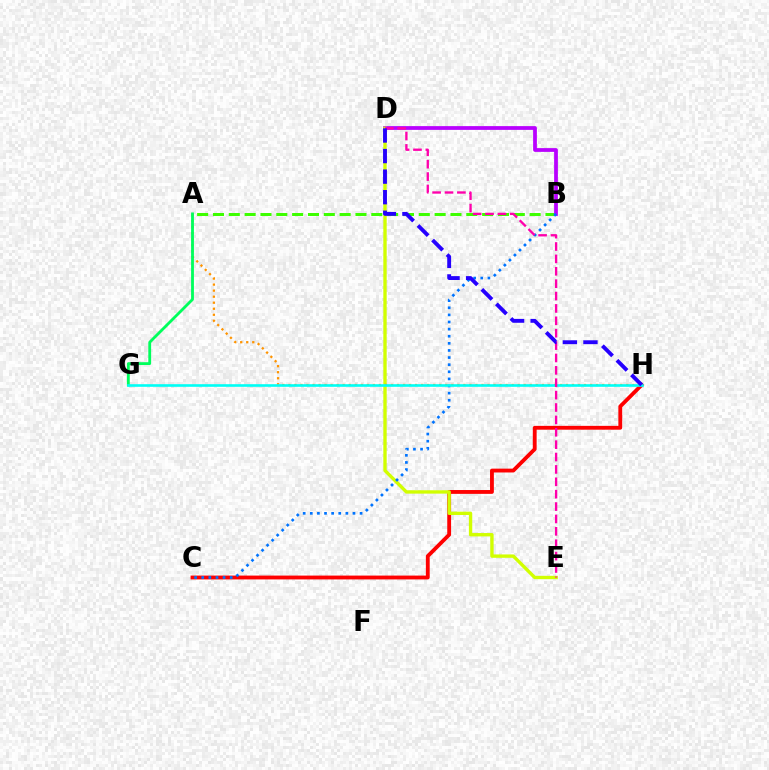{('A', 'B'): [{'color': '#3dff00', 'line_style': 'dashed', 'thickness': 2.15}], ('B', 'D'): [{'color': '#b900ff', 'line_style': 'solid', 'thickness': 2.7}], ('C', 'H'): [{'color': '#ff0000', 'line_style': 'solid', 'thickness': 2.76}], ('D', 'E'): [{'color': '#d1ff00', 'line_style': 'solid', 'thickness': 2.42}, {'color': '#ff00ac', 'line_style': 'dashed', 'thickness': 1.68}], ('A', 'H'): [{'color': '#ff9400', 'line_style': 'dotted', 'thickness': 1.64}], ('A', 'G'): [{'color': '#00ff5c', 'line_style': 'solid', 'thickness': 2.03}], ('B', 'C'): [{'color': '#0074ff', 'line_style': 'dotted', 'thickness': 1.93}], ('G', 'H'): [{'color': '#00fff6', 'line_style': 'solid', 'thickness': 1.89}], ('D', 'H'): [{'color': '#2500ff', 'line_style': 'dashed', 'thickness': 2.79}]}